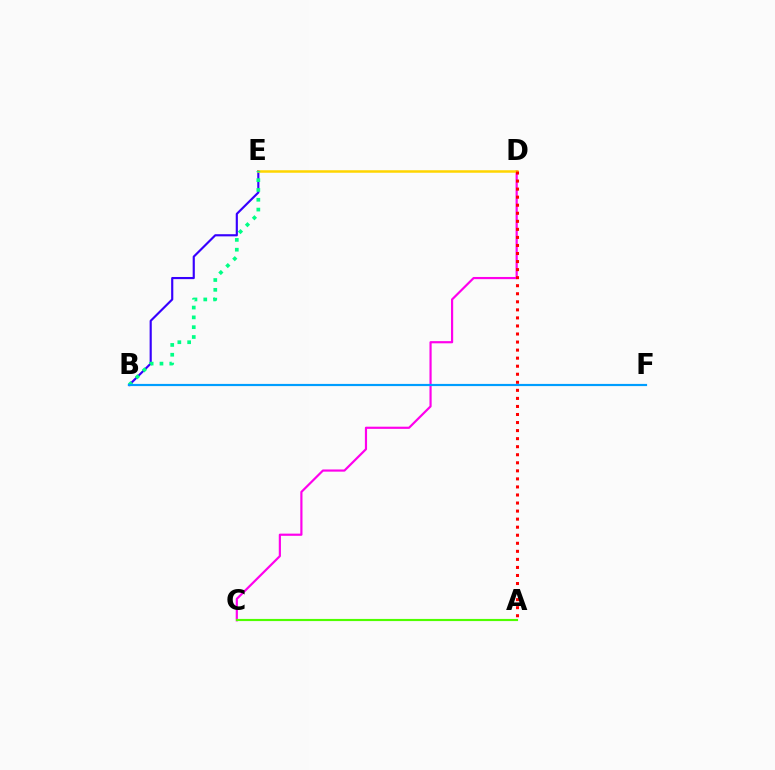{('B', 'E'): [{'color': '#3700ff', 'line_style': 'solid', 'thickness': 1.55}, {'color': '#00ff86', 'line_style': 'dotted', 'thickness': 2.67}], ('C', 'D'): [{'color': '#ff00ed', 'line_style': 'solid', 'thickness': 1.57}], ('D', 'E'): [{'color': '#ffd500', 'line_style': 'solid', 'thickness': 1.81}], ('A', 'C'): [{'color': '#4fff00', 'line_style': 'solid', 'thickness': 1.55}], ('A', 'D'): [{'color': '#ff0000', 'line_style': 'dotted', 'thickness': 2.19}], ('B', 'F'): [{'color': '#009eff', 'line_style': 'solid', 'thickness': 1.57}]}